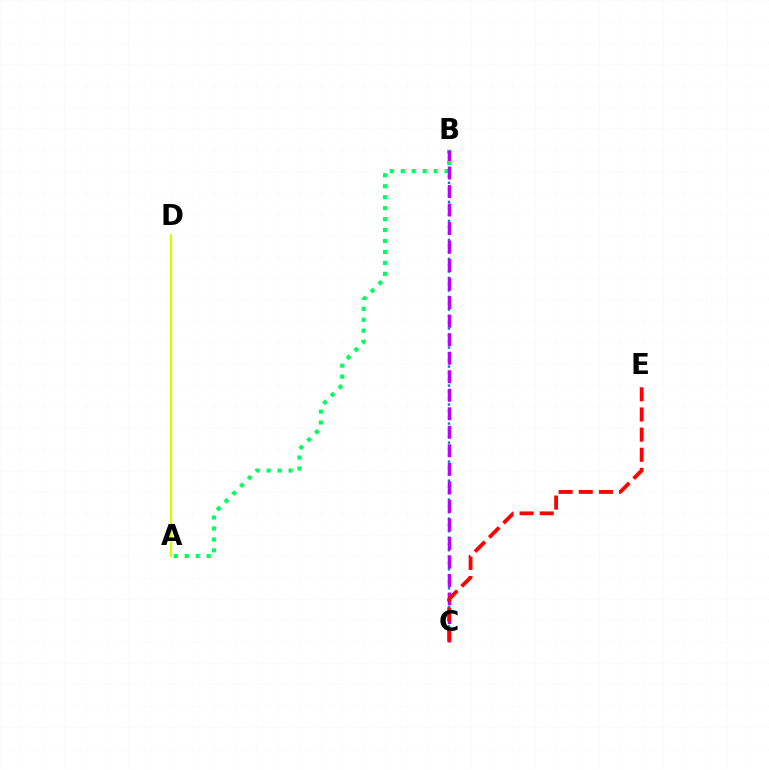{('B', 'C'): [{'color': '#0074ff', 'line_style': 'dotted', 'thickness': 1.72}, {'color': '#b900ff', 'line_style': 'dashed', 'thickness': 2.52}], ('A', 'B'): [{'color': '#00ff5c', 'line_style': 'dotted', 'thickness': 2.98}], ('C', 'E'): [{'color': '#ff0000', 'line_style': 'dashed', 'thickness': 2.74}], ('A', 'D'): [{'color': '#d1ff00', 'line_style': 'solid', 'thickness': 1.6}]}